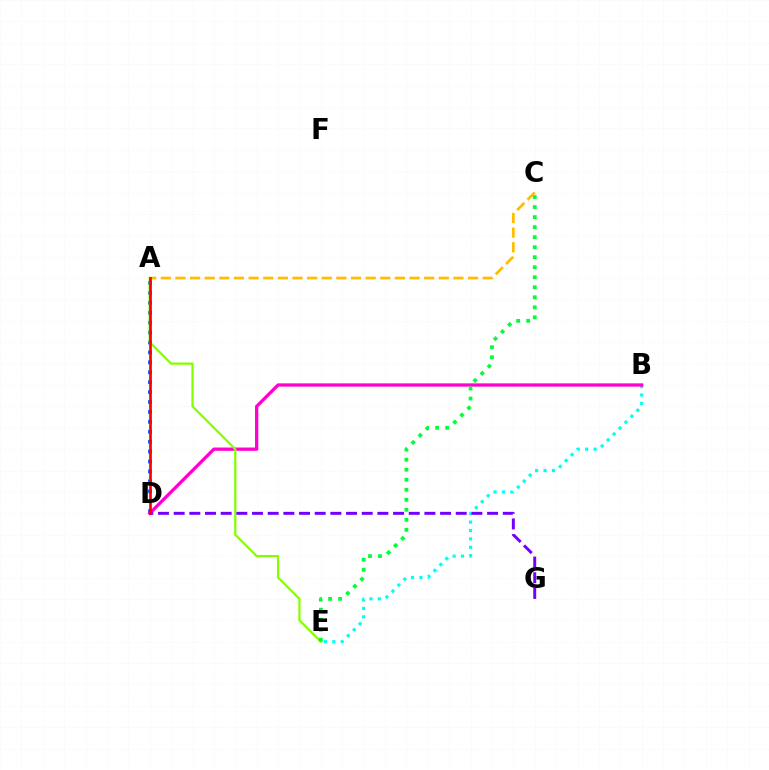{('A', 'C'): [{'color': '#ffbd00', 'line_style': 'dashed', 'thickness': 1.99}], ('A', 'D'): [{'color': '#004bff', 'line_style': 'dotted', 'thickness': 2.7}, {'color': '#ff0000', 'line_style': 'solid', 'thickness': 1.95}], ('B', 'E'): [{'color': '#00fff6', 'line_style': 'dotted', 'thickness': 2.29}], ('B', 'D'): [{'color': '#ff00cf', 'line_style': 'solid', 'thickness': 2.36}], ('A', 'E'): [{'color': '#84ff00', 'line_style': 'solid', 'thickness': 1.61}], ('C', 'E'): [{'color': '#00ff39', 'line_style': 'dotted', 'thickness': 2.72}], ('D', 'G'): [{'color': '#7200ff', 'line_style': 'dashed', 'thickness': 2.13}]}